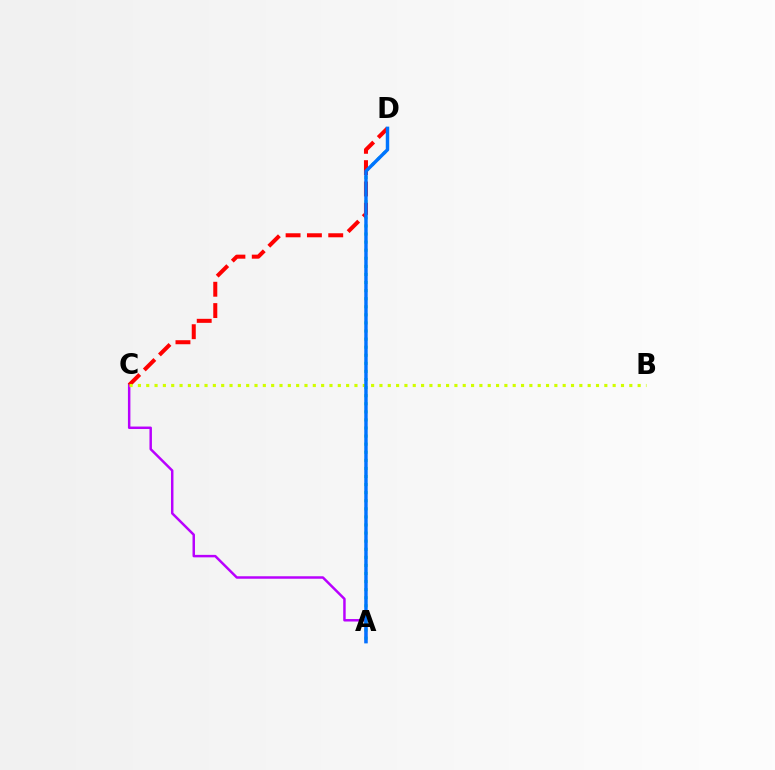{('A', 'C'): [{'color': '#b900ff', 'line_style': 'solid', 'thickness': 1.78}], ('A', 'D'): [{'color': '#00ff5c', 'line_style': 'dotted', 'thickness': 2.2}, {'color': '#0074ff', 'line_style': 'solid', 'thickness': 2.47}], ('C', 'D'): [{'color': '#ff0000', 'line_style': 'dashed', 'thickness': 2.9}], ('B', 'C'): [{'color': '#d1ff00', 'line_style': 'dotted', 'thickness': 2.26}]}